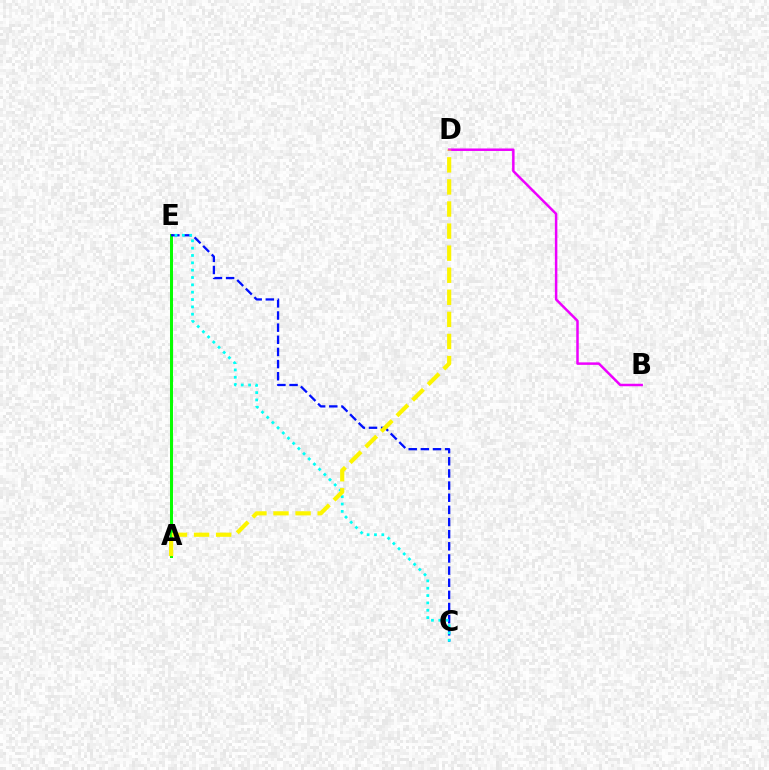{('A', 'E'): [{'color': '#ff0000', 'line_style': 'solid', 'thickness': 2.07}, {'color': '#08ff00', 'line_style': 'solid', 'thickness': 2.17}], ('C', 'E'): [{'color': '#0010ff', 'line_style': 'dashed', 'thickness': 1.65}, {'color': '#00fff6', 'line_style': 'dotted', 'thickness': 2.0}], ('B', 'D'): [{'color': '#ee00ff', 'line_style': 'solid', 'thickness': 1.79}], ('A', 'D'): [{'color': '#fcf500', 'line_style': 'dashed', 'thickness': 3.0}]}